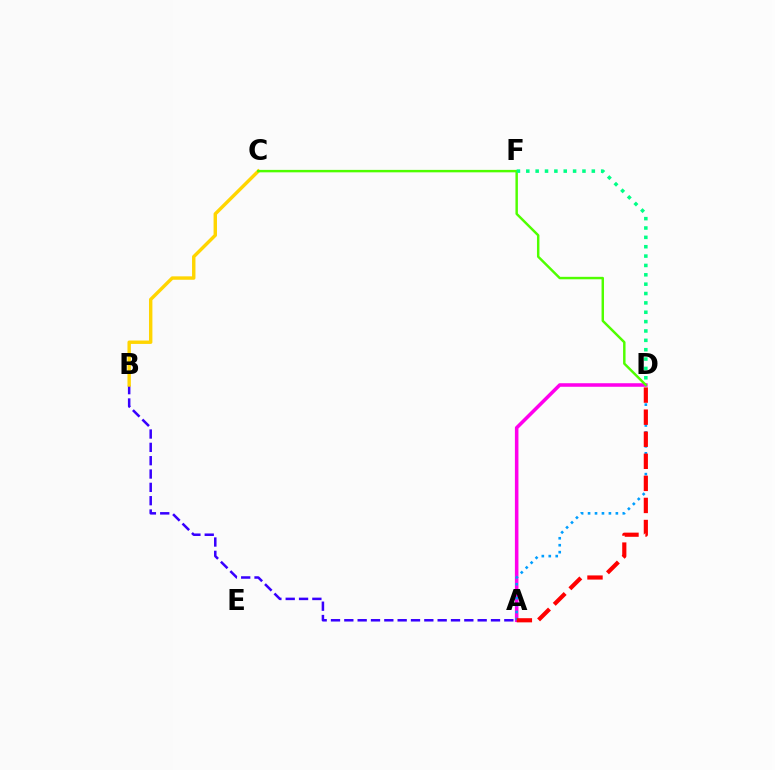{('A', 'B'): [{'color': '#3700ff', 'line_style': 'dashed', 'thickness': 1.81}], ('B', 'C'): [{'color': '#ffd500', 'line_style': 'solid', 'thickness': 2.46}], ('A', 'D'): [{'color': '#ff00ed', 'line_style': 'solid', 'thickness': 2.55}, {'color': '#009eff', 'line_style': 'dotted', 'thickness': 1.89}, {'color': '#ff0000', 'line_style': 'dashed', 'thickness': 3.0}], ('C', 'D'): [{'color': '#4fff00', 'line_style': 'solid', 'thickness': 1.76}], ('D', 'F'): [{'color': '#00ff86', 'line_style': 'dotted', 'thickness': 2.54}]}